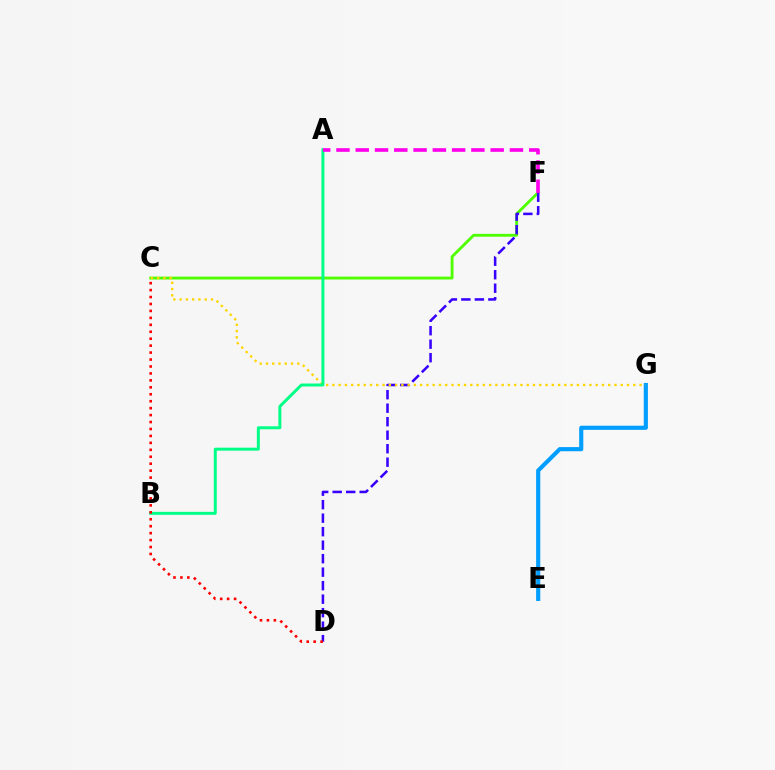{('C', 'F'): [{'color': '#4fff00', 'line_style': 'solid', 'thickness': 2.07}], ('D', 'F'): [{'color': '#3700ff', 'line_style': 'dashed', 'thickness': 1.83}], ('E', 'G'): [{'color': '#009eff', 'line_style': 'solid', 'thickness': 2.97}], ('C', 'G'): [{'color': '#ffd500', 'line_style': 'dotted', 'thickness': 1.7}], ('A', 'B'): [{'color': '#00ff86', 'line_style': 'solid', 'thickness': 2.14}], ('C', 'D'): [{'color': '#ff0000', 'line_style': 'dotted', 'thickness': 1.89}], ('A', 'F'): [{'color': '#ff00ed', 'line_style': 'dashed', 'thickness': 2.62}]}